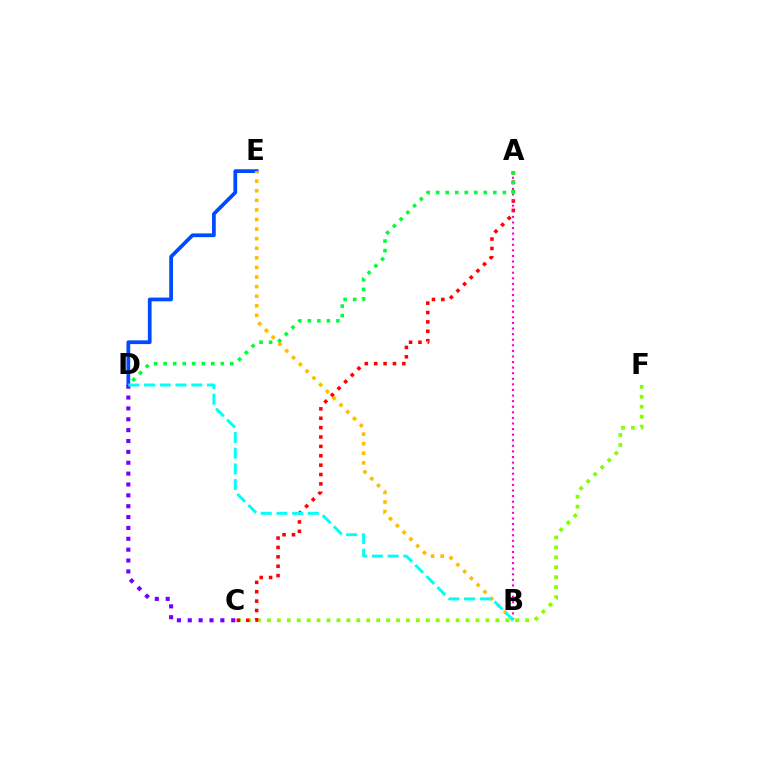{('C', 'F'): [{'color': '#84ff00', 'line_style': 'dotted', 'thickness': 2.7}], ('D', 'E'): [{'color': '#004bff', 'line_style': 'solid', 'thickness': 2.7}], ('A', 'C'): [{'color': '#ff0000', 'line_style': 'dotted', 'thickness': 2.55}], ('B', 'E'): [{'color': '#ffbd00', 'line_style': 'dotted', 'thickness': 2.61}], ('A', 'B'): [{'color': '#ff00cf', 'line_style': 'dotted', 'thickness': 1.52}], ('A', 'D'): [{'color': '#00ff39', 'line_style': 'dotted', 'thickness': 2.59}], ('C', 'D'): [{'color': '#7200ff', 'line_style': 'dotted', 'thickness': 2.95}], ('B', 'D'): [{'color': '#00fff6', 'line_style': 'dashed', 'thickness': 2.13}]}